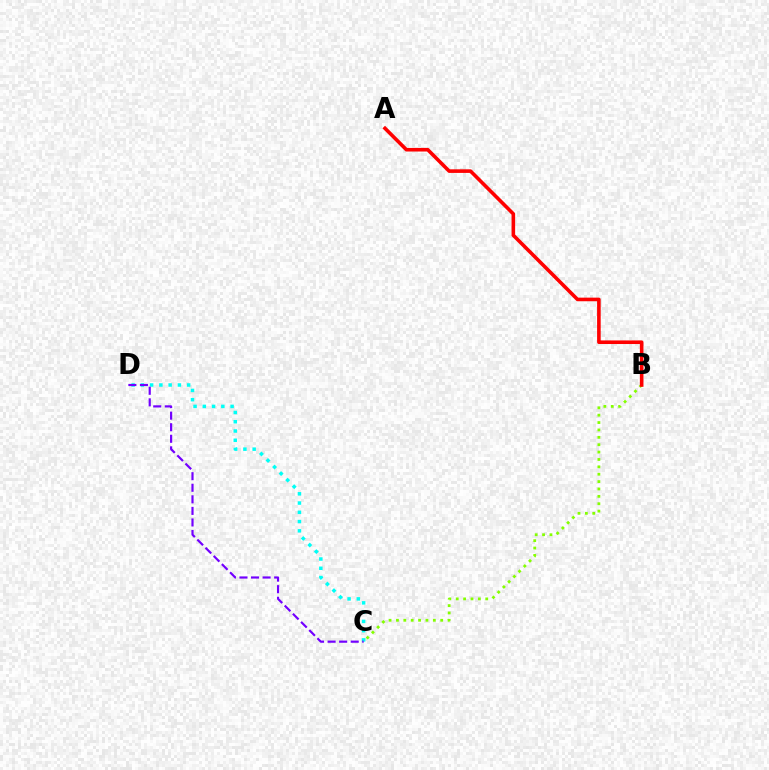{('C', 'D'): [{'color': '#00fff6', 'line_style': 'dotted', 'thickness': 2.52}, {'color': '#7200ff', 'line_style': 'dashed', 'thickness': 1.57}], ('B', 'C'): [{'color': '#84ff00', 'line_style': 'dotted', 'thickness': 2.0}], ('A', 'B'): [{'color': '#ff0000', 'line_style': 'solid', 'thickness': 2.59}]}